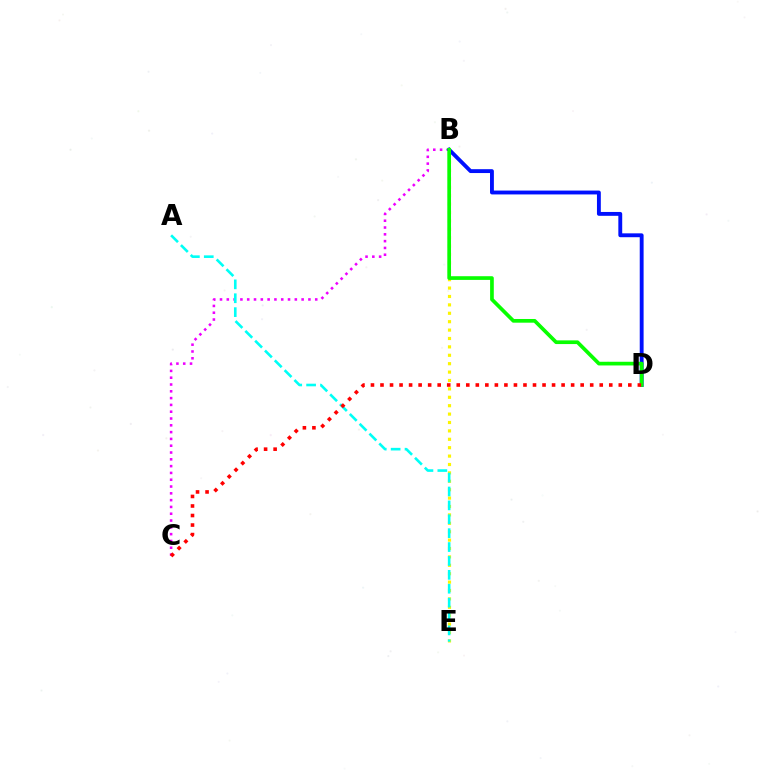{('B', 'C'): [{'color': '#ee00ff', 'line_style': 'dotted', 'thickness': 1.85}], ('B', 'E'): [{'color': '#fcf500', 'line_style': 'dotted', 'thickness': 2.28}], ('A', 'E'): [{'color': '#00fff6', 'line_style': 'dashed', 'thickness': 1.89}], ('B', 'D'): [{'color': '#0010ff', 'line_style': 'solid', 'thickness': 2.78}, {'color': '#08ff00', 'line_style': 'solid', 'thickness': 2.66}], ('C', 'D'): [{'color': '#ff0000', 'line_style': 'dotted', 'thickness': 2.59}]}